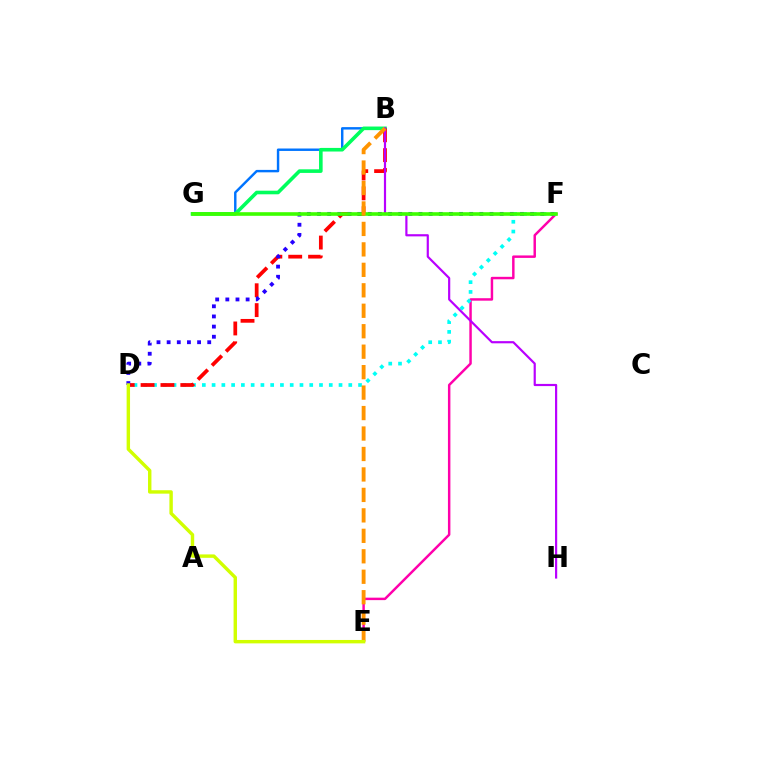{('B', 'G'): [{'color': '#0074ff', 'line_style': 'solid', 'thickness': 1.75}, {'color': '#00ff5c', 'line_style': 'solid', 'thickness': 2.6}], ('E', 'F'): [{'color': '#ff00ac', 'line_style': 'solid', 'thickness': 1.77}], ('D', 'F'): [{'color': '#00fff6', 'line_style': 'dotted', 'thickness': 2.65}, {'color': '#2500ff', 'line_style': 'dotted', 'thickness': 2.76}], ('B', 'D'): [{'color': '#ff0000', 'line_style': 'dashed', 'thickness': 2.7}], ('B', 'H'): [{'color': '#b900ff', 'line_style': 'solid', 'thickness': 1.57}], ('F', 'G'): [{'color': '#3dff00', 'line_style': 'solid', 'thickness': 2.61}], ('B', 'E'): [{'color': '#ff9400', 'line_style': 'dashed', 'thickness': 2.78}], ('D', 'E'): [{'color': '#d1ff00', 'line_style': 'solid', 'thickness': 2.46}]}